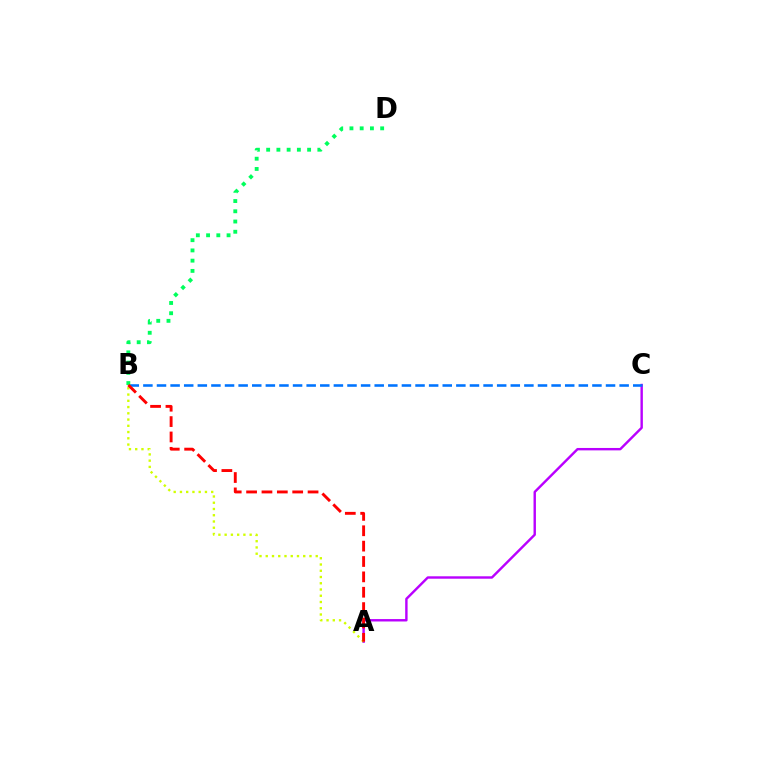{('A', 'C'): [{'color': '#b900ff', 'line_style': 'solid', 'thickness': 1.74}], ('A', 'B'): [{'color': '#d1ff00', 'line_style': 'dotted', 'thickness': 1.7}, {'color': '#ff0000', 'line_style': 'dashed', 'thickness': 2.09}], ('B', 'C'): [{'color': '#0074ff', 'line_style': 'dashed', 'thickness': 1.85}], ('B', 'D'): [{'color': '#00ff5c', 'line_style': 'dotted', 'thickness': 2.78}]}